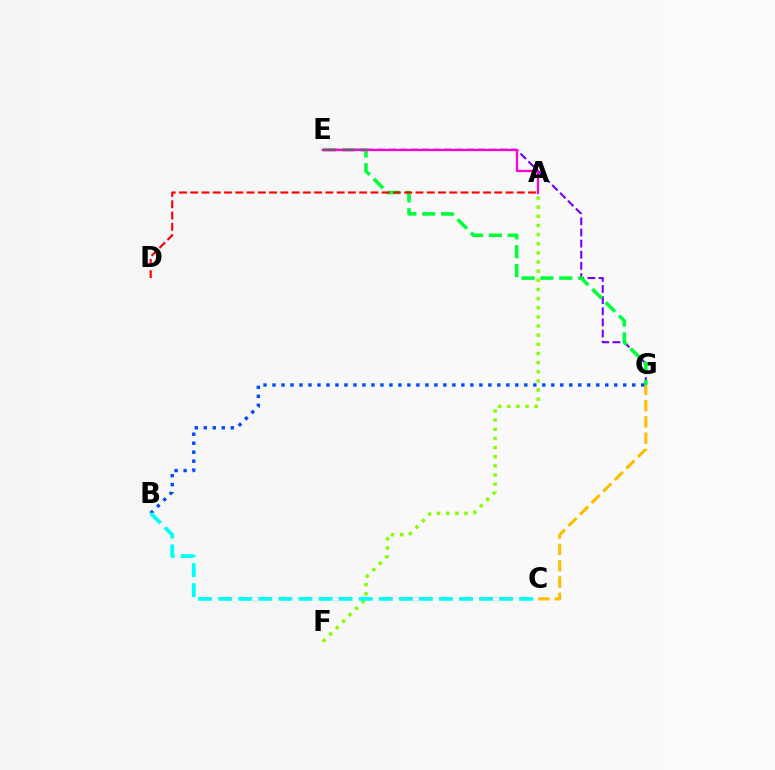{('E', 'G'): [{'color': '#7200ff', 'line_style': 'dashed', 'thickness': 1.51}, {'color': '#00ff39', 'line_style': 'dashed', 'thickness': 2.56}], ('A', 'F'): [{'color': '#84ff00', 'line_style': 'dotted', 'thickness': 2.48}], ('C', 'G'): [{'color': '#ffbd00', 'line_style': 'dashed', 'thickness': 2.22}], ('A', 'E'): [{'color': '#ff00cf', 'line_style': 'solid', 'thickness': 1.64}], ('B', 'G'): [{'color': '#004bff', 'line_style': 'dotted', 'thickness': 2.44}], ('B', 'C'): [{'color': '#00fff6', 'line_style': 'dashed', 'thickness': 2.73}], ('A', 'D'): [{'color': '#ff0000', 'line_style': 'dashed', 'thickness': 1.53}]}